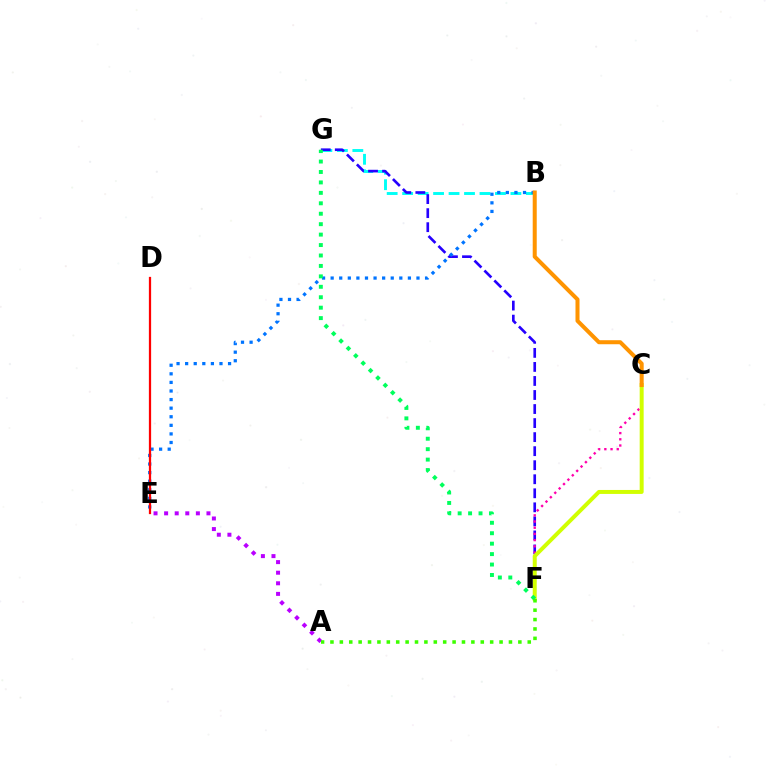{('B', 'G'): [{'color': '#00fff6', 'line_style': 'dashed', 'thickness': 2.1}], ('F', 'G'): [{'color': '#2500ff', 'line_style': 'dashed', 'thickness': 1.91}, {'color': '#00ff5c', 'line_style': 'dotted', 'thickness': 2.84}], ('B', 'E'): [{'color': '#0074ff', 'line_style': 'dotted', 'thickness': 2.33}], ('A', 'E'): [{'color': '#b900ff', 'line_style': 'dotted', 'thickness': 2.88}], ('C', 'F'): [{'color': '#ff00ac', 'line_style': 'dotted', 'thickness': 1.68}, {'color': '#d1ff00', 'line_style': 'solid', 'thickness': 2.86}], ('D', 'E'): [{'color': '#ff0000', 'line_style': 'solid', 'thickness': 1.62}], ('A', 'F'): [{'color': '#3dff00', 'line_style': 'dotted', 'thickness': 2.55}], ('B', 'C'): [{'color': '#ff9400', 'line_style': 'solid', 'thickness': 2.9}]}